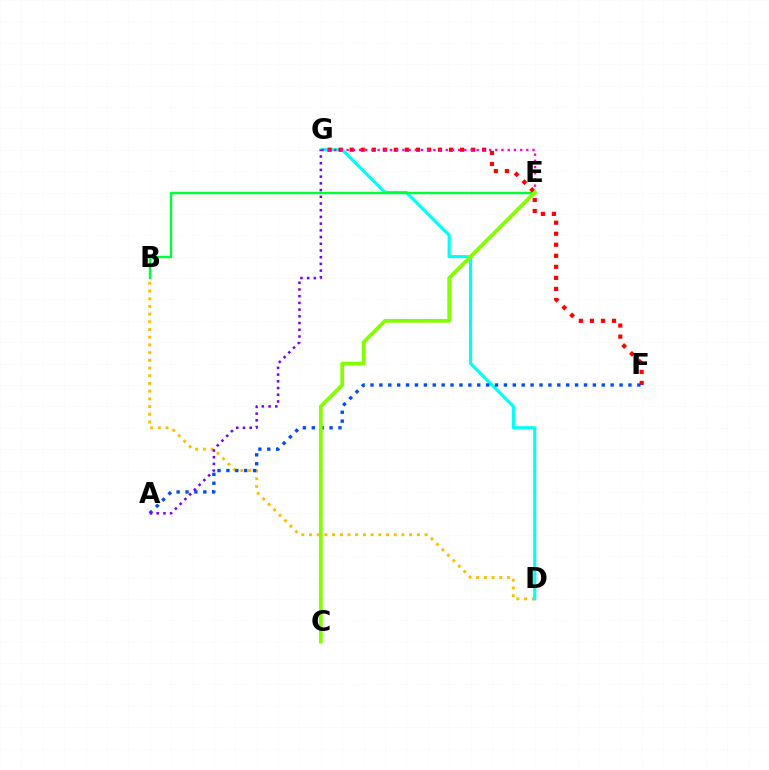{('B', 'D'): [{'color': '#ffbd00', 'line_style': 'dotted', 'thickness': 2.09}], ('D', 'G'): [{'color': '#00fff6', 'line_style': 'solid', 'thickness': 2.25}], ('B', 'E'): [{'color': '#00ff39', 'line_style': 'solid', 'thickness': 1.75}], ('F', 'G'): [{'color': '#ff0000', 'line_style': 'dotted', 'thickness': 3.0}], ('E', 'G'): [{'color': '#ff00cf', 'line_style': 'dotted', 'thickness': 1.68}], ('A', 'F'): [{'color': '#004bff', 'line_style': 'dotted', 'thickness': 2.42}], ('C', 'E'): [{'color': '#84ff00', 'line_style': 'solid', 'thickness': 2.7}], ('A', 'G'): [{'color': '#7200ff', 'line_style': 'dotted', 'thickness': 1.82}]}